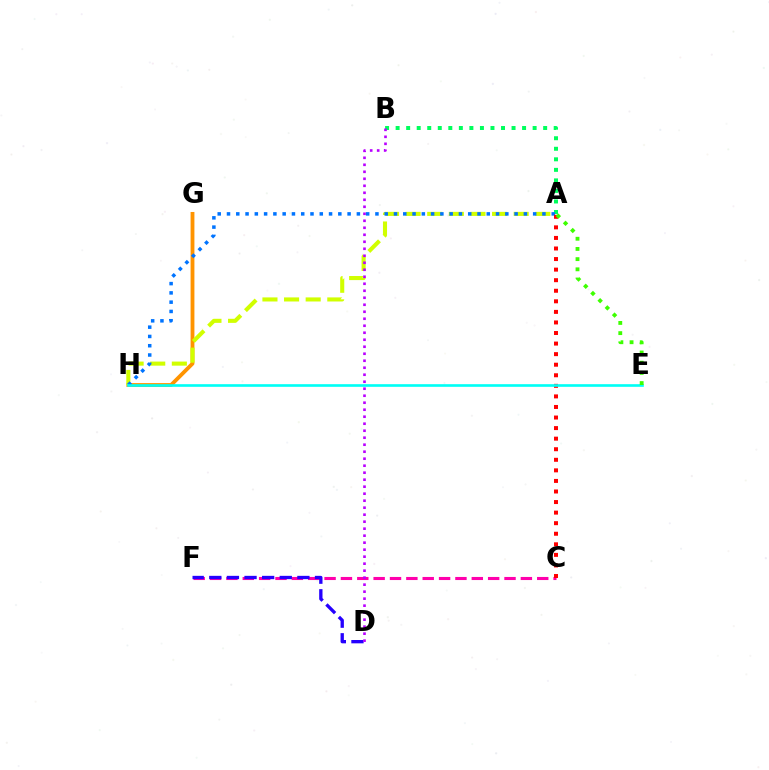{('C', 'F'): [{'color': '#ff00ac', 'line_style': 'dashed', 'thickness': 2.22}], ('G', 'H'): [{'color': '#ff9400', 'line_style': 'solid', 'thickness': 2.75}], ('D', 'F'): [{'color': '#2500ff', 'line_style': 'dashed', 'thickness': 2.39}], ('A', 'B'): [{'color': '#00ff5c', 'line_style': 'dotted', 'thickness': 2.86}], ('A', 'H'): [{'color': '#d1ff00', 'line_style': 'dashed', 'thickness': 2.94}, {'color': '#0074ff', 'line_style': 'dotted', 'thickness': 2.52}], ('B', 'D'): [{'color': '#b900ff', 'line_style': 'dotted', 'thickness': 1.9}], ('A', 'C'): [{'color': '#ff0000', 'line_style': 'dotted', 'thickness': 2.87}], ('E', 'H'): [{'color': '#00fff6', 'line_style': 'solid', 'thickness': 1.9}], ('A', 'E'): [{'color': '#3dff00', 'line_style': 'dotted', 'thickness': 2.77}]}